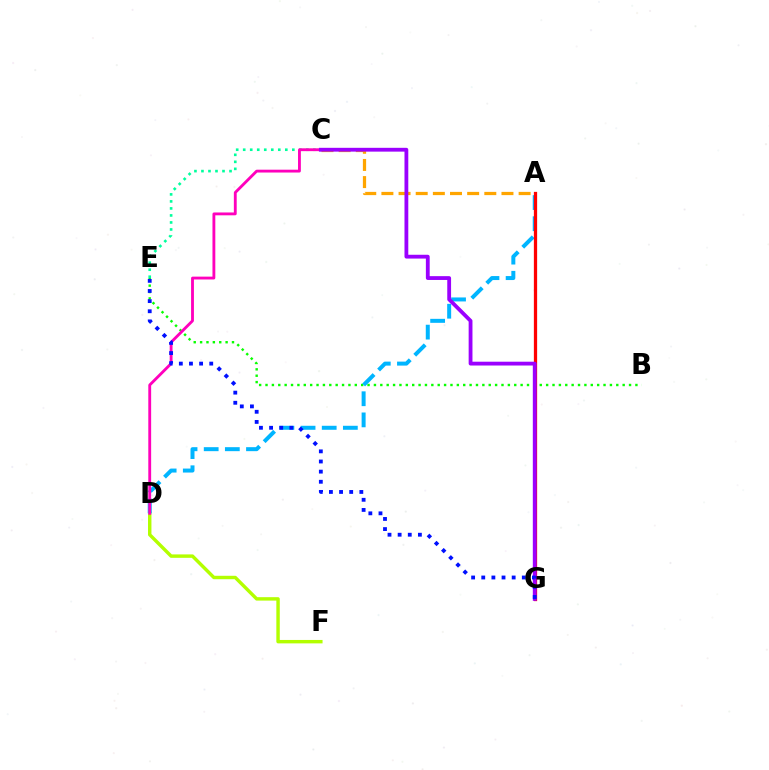{('B', 'E'): [{'color': '#08ff00', 'line_style': 'dotted', 'thickness': 1.73}], ('A', 'C'): [{'color': '#ffa500', 'line_style': 'dashed', 'thickness': 2.33}], ('D', 'F'): [{'color': '#b3ff00', 'line_style': 'solid', 'thickness': 2.47}], ('C', 'E'): [{'color': '#00ff9d', 'line_style': 'dotted', 'thickness': 1.91}], ('A', 'D'): [{'color': '#00b5ff', 'line_style': 'dashed', 'thickness': 2.87}], ('A', 'G'): [{'color': '#ff0000', 'line_style': 'solid', 'thickness': 2.35}], ('C', 'D'): [{'color': '#ff00bd', 'line_style': 'solid', 'thickness': 2.05}], ('C', 'G'): [{'color': '#9b00ff', 'line_style': 'solid', 'thickness': 2.74}], ('E', 'G'): [{'color': '#0010ff', 'line_style': 'dotted', 'thickness': 2.75}]}